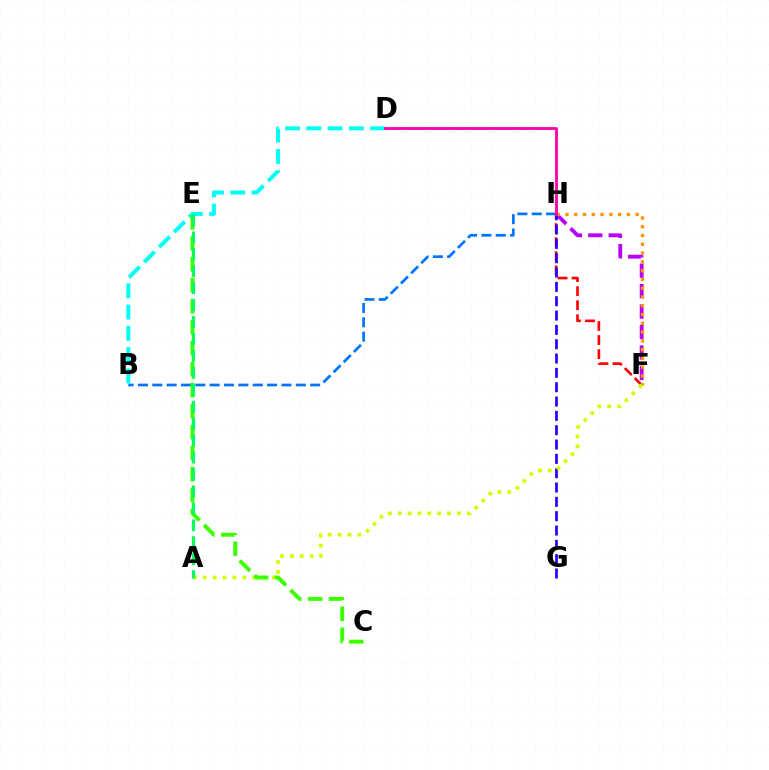{('F', 'H'): [{'color': '#b900ff', 'line_style': 'dashed', 'thickness': 2.78}, {'color': '#ff0000', 'line_style': 'dashed', 'thickness': 1.91}, {'color': '#ff9400', 'line_style': 'dotted', 'thickness': 2.39}], ('B', 'D'): [{'color': '#00fff6', 'line_style': 'dashed', 'thickness': 2.89}], ('G', 'H'): [{'color': '#2500ff', 'line_style': 'dashed', 'thickness': 1.95}], ('B', 'H'): [{'color': '#0074ff', 'line_style': 'dashed', 'thickness': 1.95}], ('A', 'F'): [{'color': '#d1ff00', 'line_style': 'dotted', 'thickness': 2.68}], ('D', 'H'): [{'color': '#ff00ac', 'line_style': 'solid', 'thickness': 2.02}], ('C', 'E'): [{'color': '#3dff00', 'line_style': 'dashed', 'thickness': 2.85}], ('A', 'E'): [{'color': '#00ff5c', 'line_style': 'dashed', 'thickness': 2.3}]}